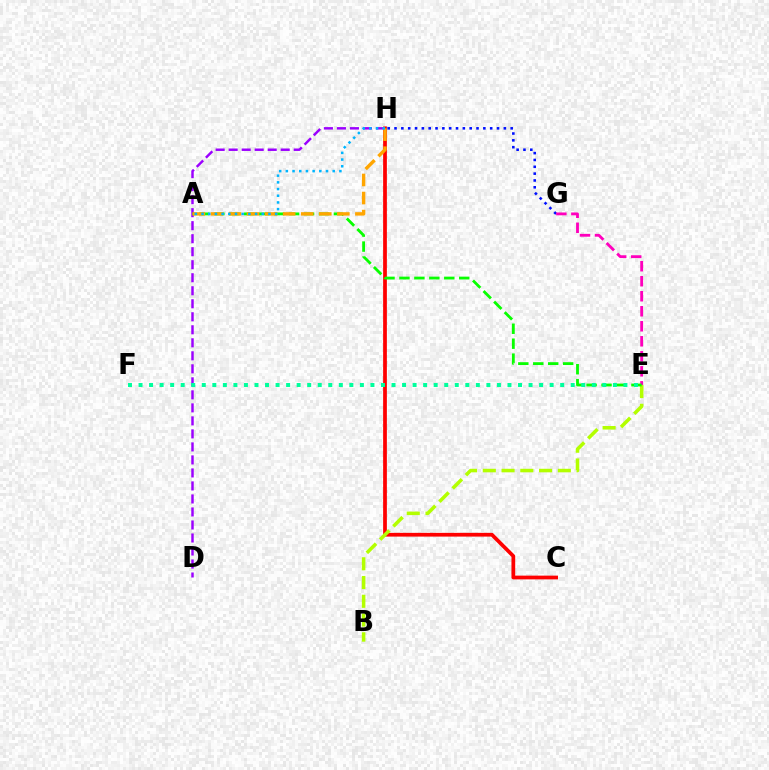{('D', 'H'): [{'color': '#9b00ff', 'line_style': 'dashed', 'thickness': 1.77}], ('G', 'H'): [{'color': '#0010ff', 'line_style': 'dotted', 'thickness': 1.86}], ('C', 'H'): [{'color': '#ff0000', 'line_style': 'solid', 'thickness': 2.69}], ('B', 'E'): [{'color': '#b3ff00', 'line_style': 'dashed', 'thickness': 2.55}], ('E', 'G'): [{'color': '#ff00bd', 'line_style': 'dashed', 'thickness': 2.04}], ('A', 'E'): [{'color': '#08ff00', 'line_style': 'dashed', 'thickness': 2.03}], ('A', 'H'): [{'color': '#ffa500', 'line_style': 'dashed', 'thickness': 2.45}, {'color': '#00b5ff', 'line_style': 'dotted', 'thickness': 1.82}], ('E', 'F'): [{'color': '#00ff9d', 'line_style': 'dotted', 'thickness': 2.86}]}